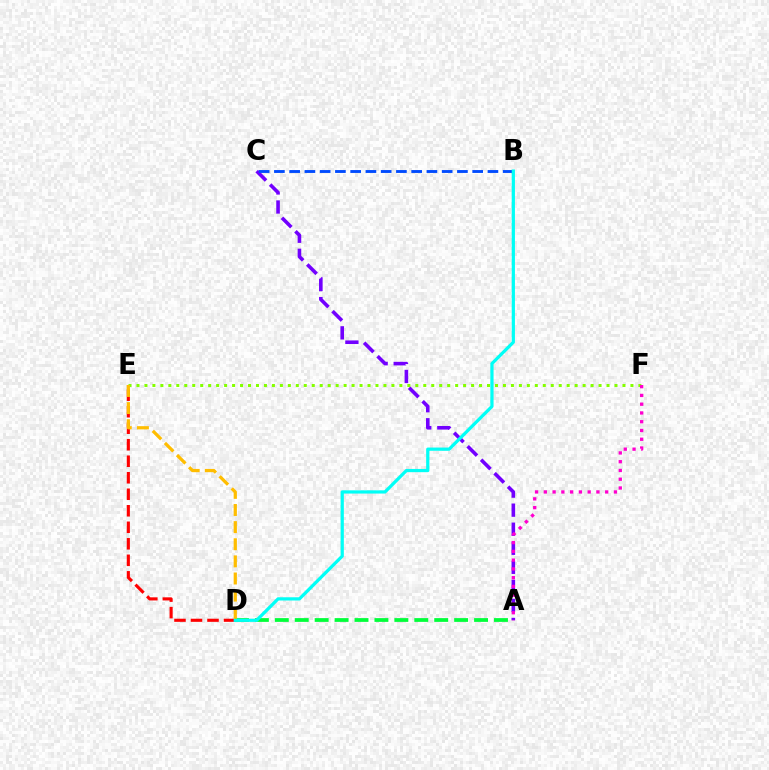{('A', 'C'): [{'color': '#7200ff', 'line_style': 'dashed', 'thickness': 2.59}], ('B', 'C'): [{'color': '#004bff', 'line_style': 'dashed', 'thickness': 2.07}], ('A', 'D'): [{'color': '#00ff39', 'line_style': 'dashed', 'thickness': 2.71}], ('E', 'F'): [{'color': '#84ff00', 'line_style': 'dotted', 'thickness': 2.16}], ('D', 'E'): [{'color': '#ff0000', 'line_style': 'dashed', 'thickness': 2.24}, {'color': '#ffbd00', 'line_style': 'dashed', 'thickness': 2.33}], ('B', 'D'): [{'color': '#00fff6', 'line_style': 'solid', 'thickness': 2.32}], ('A', 'F'): [{'color': '#ff00cf', 'line_style': 'dotted', 'thickness': 2.38}]}